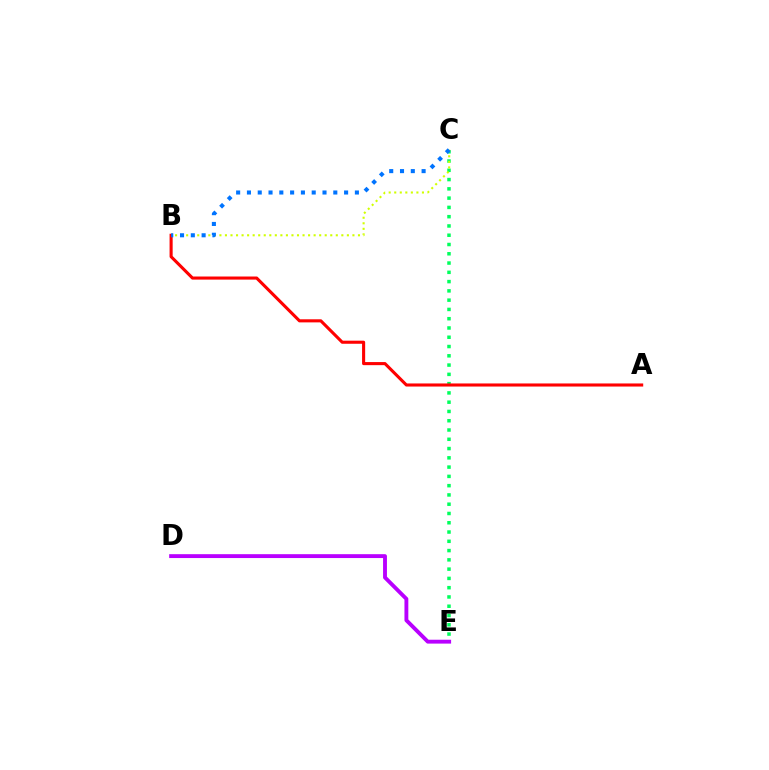{('C', 'E'): [{'color': '#00ff5c', 'line_style': 'dotted', 'thickness': 2.52}], ('B', 'C'): [{'color': '#d1ff00', 'line_style': 'dotted', 'thickness': 1.51}, {'color': '#0074ff', 'line_style': 'dotted', 'thickness': 2.93}], ('A', 'B'): [{'color': '#ff0000', 'line_style': 'solid', 'thickness': 2.22}], ('D', 'E'): [{'color': '#b900ff', 'line_style': 'solid', 'thickness': 2.79}]}